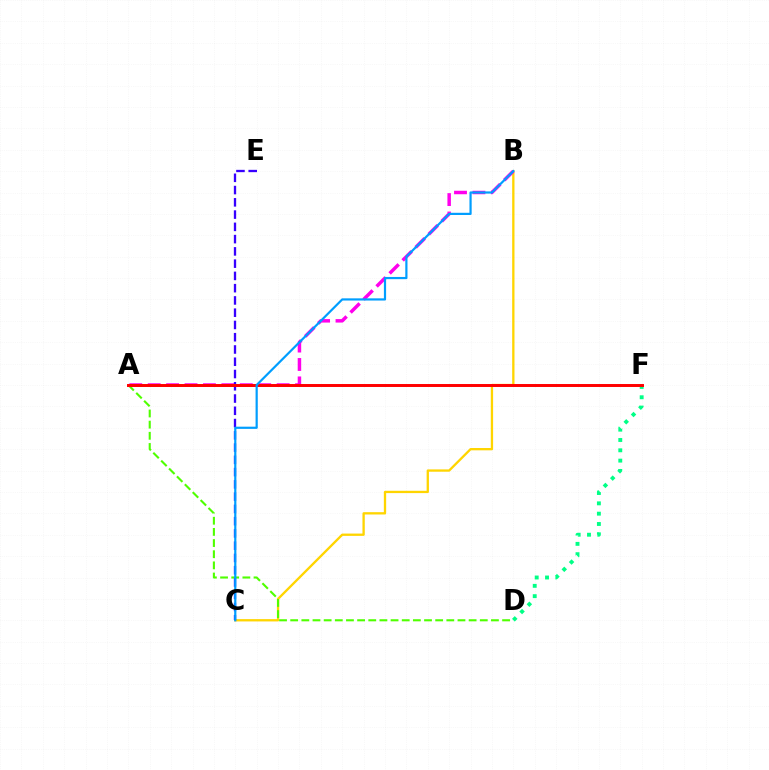{('B', 'C'): [{'color': '#ffd500', 'line_style': 'solid', 'thickness': 1.67}, {'color': '#009eff', 'line_style': 'solid', 'thickness': 1.58}], ('A', 'D'): [{'color': '#4fff00', 'line_style': 'dashed', 'thickness': 1.52}], ('A', 'B'): [{'color': '#ff00ed', 'line_style': 'dashed', 'thickness': 2.5}], ('D', 'F'): [{'color': '#00ff86', 'line_style': 'dotted', 'thickness': 2.8}], ('C', 'E'): [{'color': '#3700ff', 'line_style': 'dashed', 'thickness': 1.67}], ('A', 'F'): [{'color': '#ff0000', 'line_style': 'solid', 'thickness': 2.13}]}